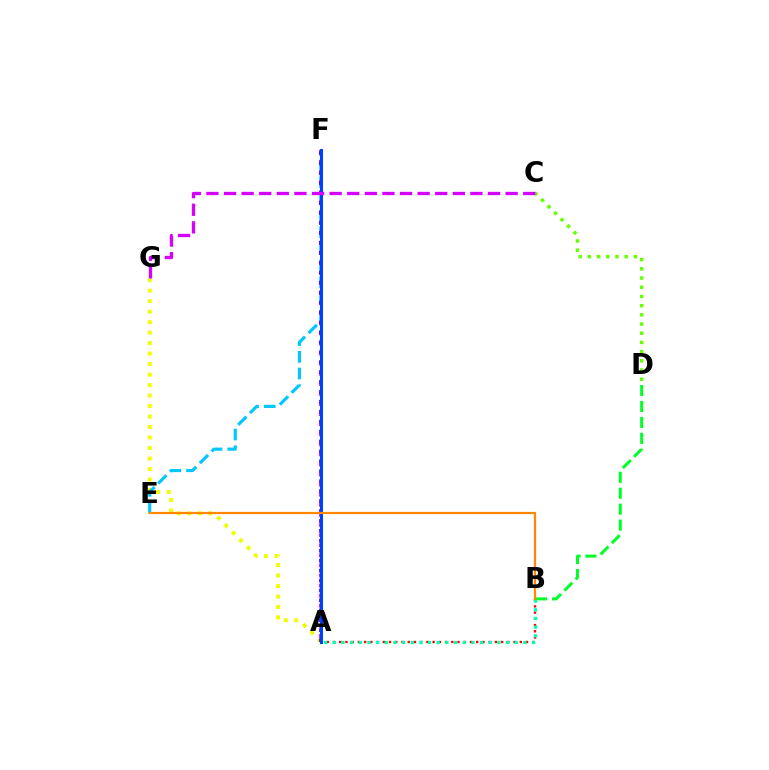{('A', 'G'): [{'color': '#eeff00', 'line_style': 'dotted', 'thickness': 2.85}], ('E', 'F'): [{'color': '#00c7ff', 'line_style': 'dashed', 'thickness': 2.27}], ('C', 'D'): [{'color': '#66ff00', 'line_style': 'dotted', 'thickness': 2.5}], ('A', 'F'): [{'color': '#ff00a0', 'line_style': 'dotted', 'thickness': 2.74}, {'color': '#4f00ff', 'line_style': 'dotted', 'thickness': 2.7}, {'color': '#003fff', 'line_style': 'solid', 'thickness': 2.16}], ('A', 'B'): [{'color': '#ff0000', 'line_style': 'dotted', 'thickness': 1.69}, {'color': '#00ffaf', 'line_style': 'dotted', 'thickness': 2.35}], ('B', 'D'): [{'color': '#00ff27', 'line_style': 'dashed', 'thickness': 2.16}], ('C', 'G'): [{'color': '#d600ff', 'line_style': 'dashed', 'thickness': 2.39}], ('B', 'E'): [{'color': '#ff8800', 'line_style': 'solid', 'thickness': 1.59}]}